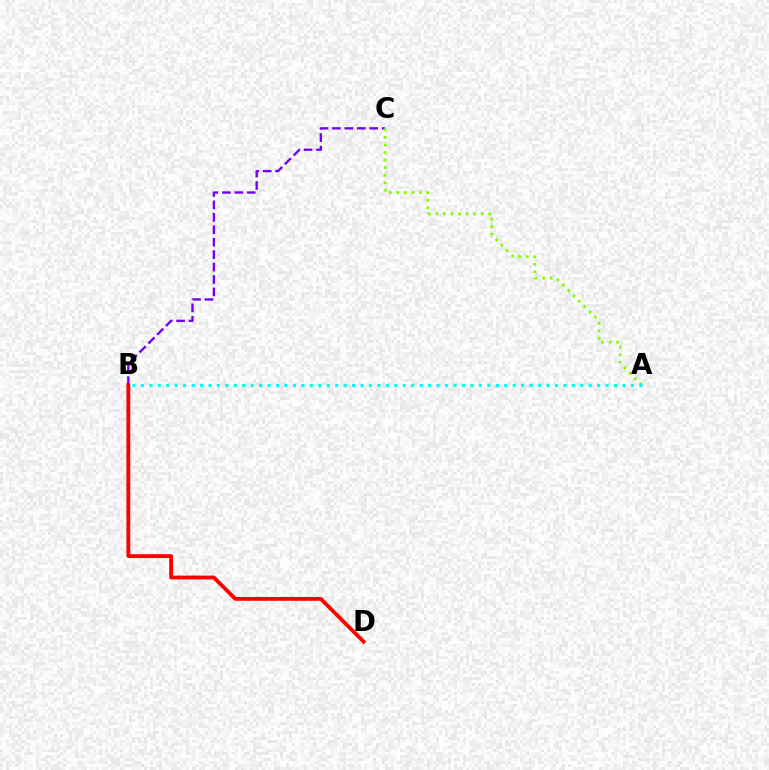{('B', 'C'): [{'color': '#7200ff', 'line_style': 'dashed', 'thickness': 1.69}], ('A', 'C'): [{'color': '#84ff00', 'line_style': 'dotted', 'thickness': 2.05}], ('A', 'B'): [{'color': '#00fff6', 'line_style': 'dotted', 'thickness': 2.3}], ('B', 'D'): [{'color': '#ff0000', 'line_style': 'solid', 'thickness': 2.76}]}